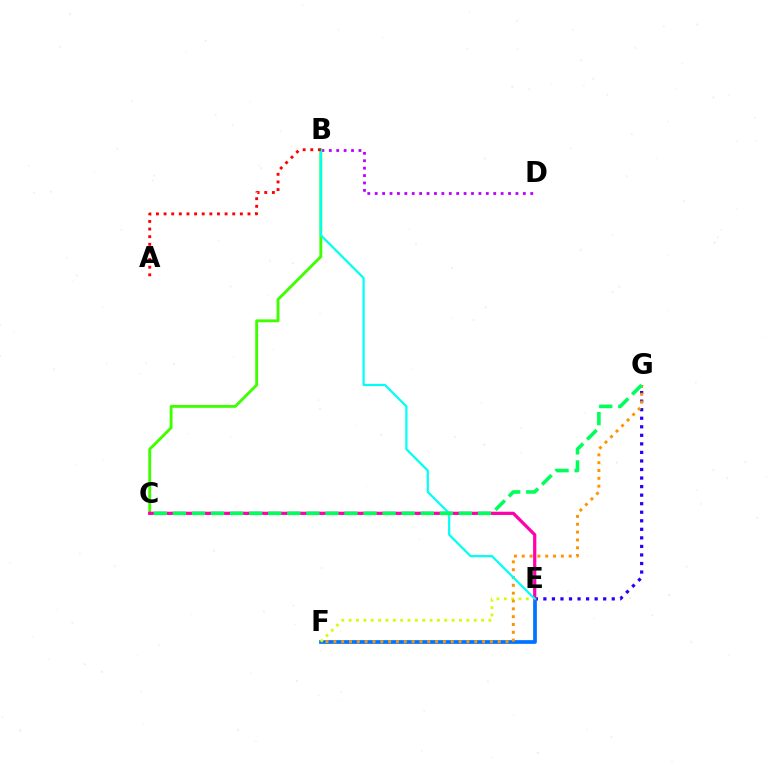{('B', 'D'): [{'color': '#b900ff', 'line_style': 'dotted', 'thickness': 2.01}], ('E', 'G'): [{'color': '#2500ff', 'line_style': 'dotted', 'thickness': 2.32}], ('E', 'F'): [{'color': '#0074ff', 'line_style': 'solid', 'thickness': 2.69}, {'color': '#d1ff00', 'line_style': 'dotted', 'thickness': 2.0}], ('B', 'C'): [{'color': '#3dff00', 'line_style': 'solid', 'thickness': 2.06}], ('C', 'E'): [{'color': '#ff00ac', 'line_style': 'solid', 'thickness': 2.32}], ('F', 'G'): [{'color': '#ff9400', 'line_style': 'dotted', 'thickness': 2.13}], ('B', 'E'): [{'color': '#00fff6', 'line_style': 'solid', 'thickness': 1.6}], ('A', 'B'): [{'color': '#ff0000', 'line_style': 'dotted', 'thickness': 2.07}], ('C', 'G'): [{'color': '#00ff5c', 'line_style': 'dashed', 'thickness': 2.59}]}